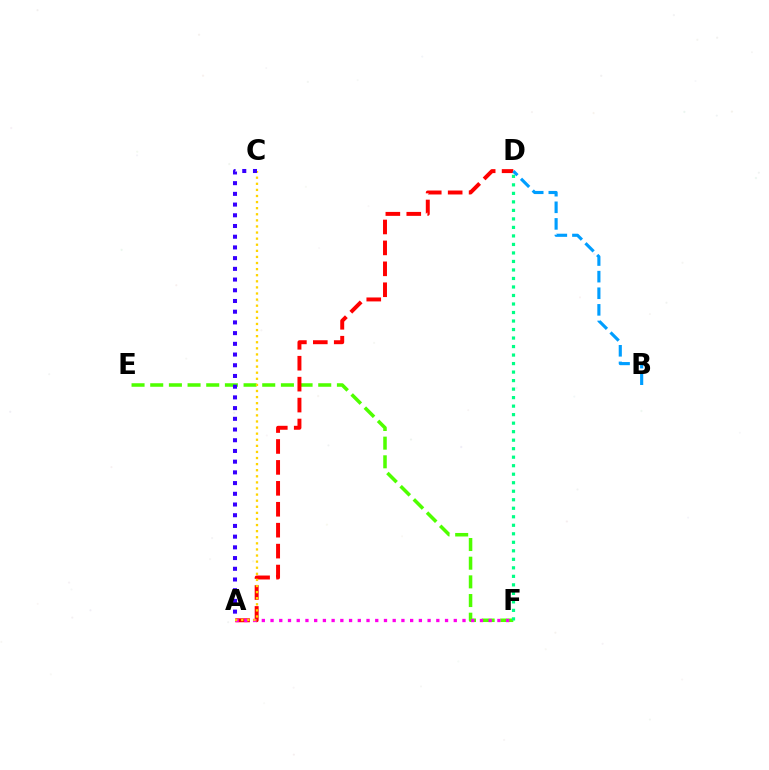{('E', 'F'): [{'color': '#4fff00', 'line_style': 'dashed', 'thickness': 2.54}], ('A', 'D'): [{'color': '#ff0000', 'line_style': 'dashed', 'thickness': 2.84}], ('A', 'F'): [{'color': '#ff00ed', 'line_style': 'dotted', 'thickness': 2.37}], ('A', 'C'): [{'color': '#ffd500', 'line_style': 'dotted', 'thickness': 1.66}, {'color': '#3700ff', 'line_style': 'dotted', 'thickness': 2.91}], ('B', 'D'): [{'color': '#009eff', 'line_style': 'dashed', 'thickness': 2.26}], ('D', 'F'): [{'color': '#00ff86', 'line_style': 'dotted', 'thickness': 2.31}]}